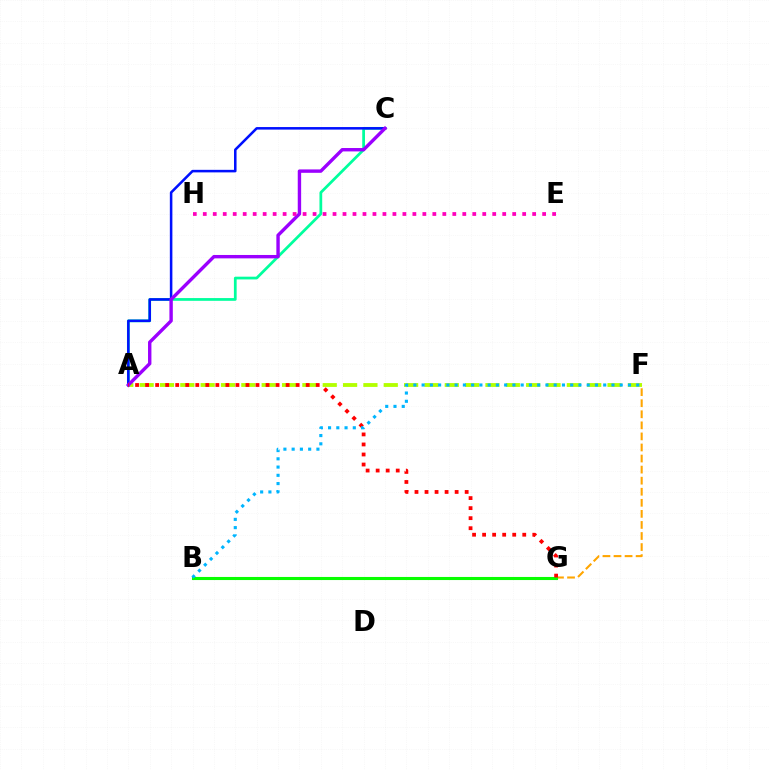{('A', 'F'): [{'color': '#b3ff00', 'line_style': 'dashed', 'thickness': 2.76}], ('F', 'G'): [{'color': '#ffa500', 'line_style': 'dashed', 'thickness': 1.5}], ('A', 'C'): [{'color': '#00ff9d', 'line_style': 'solid', 'thickness': 1.98}, {'color': '#0010ff', 'line_style': 'solid', 'thickness': 1.83}, {'color': '#9b00ff', 'line_style': 'solid', 'thickness': 2.44}], ('B', 'G'): [{'color': '#08ff00', 'line_style': 'solid', 'thickness': 2.22}], ('E', 'H'): [{'color': '#ff00bd', 'line_style': 'dotted', 'thickness': 2.71}], ('A', 'G'): [{'color': '#ff0000', 'line_style': 'dotted', 'thickness': 2.73}], ('B', 'F'): [{'color': '#00b5ff', 'line_style': 'dotted', 'thickness': 2.24}]}